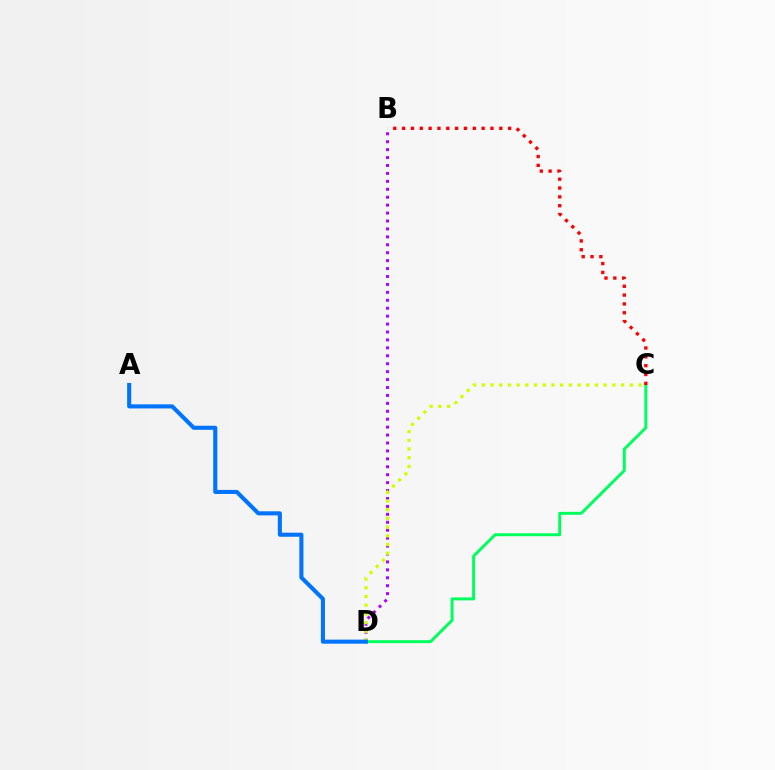{('C', 'D'): [{'color': '#00ff5c', 'line_style': 'solid', 'thickness': 2.13}, {'color': '#d1ff00', 'line_style': 'dotted', 'thickness': 2.37}], ('B', 'D'): [{'color': '#b900ff', 'line_style': 'dotted', 'thickness': 2.15}], ('A', 'D'): [{'color': '#0074ff', 'line_style': 'solid', 'thickness': 2.93}], ('B', 'C'): [{'color': '#ff0000', 'line_style': 'dotted', 'thickness': 2.4}]}